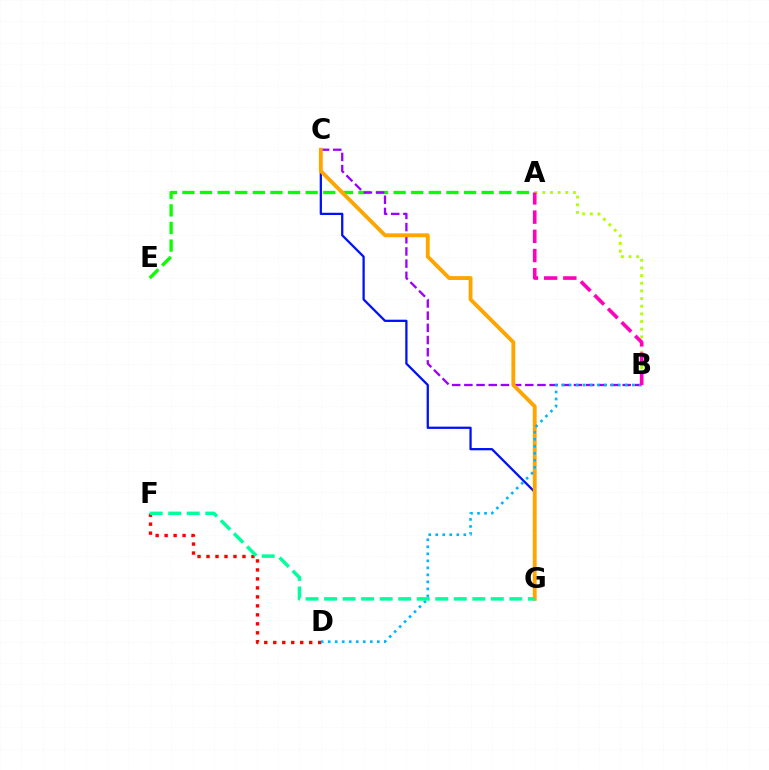{('A', 'E'): [{'color': '#08ff00', 'line_style': 'dashed', 'thickness': 2.39}], ('B', 'C'): [{'color': '#9b00ff', 'line_style': 'dashed', 'thickness': 1.65}], ('C', 'G'): [{'color': '#0010ff', 'line_style': 'solid', 'thickness': 1.63}, {'color': '#ffa500', 'line_style': 'solid', 'thickness': 2.78}], ('A', 'B'): [{'color': '#b3ff00', 'line_style': 'dotted', 'thickness': 2.08}, {'color': '#ff00bd', 'line_style': 'dashed', 'thickness': 2.61}], ('D', 'F'): [{'color': '#ff0000', 'line_style': 'dotted', 'thickness': 2.44}], ('B', 'D'): [{'color': '#00b5ff', 'line_style': 'dotted', 'thickness': 1.91}], ('F', 'G'): [{'color': '#00ff9d', 'line_style': 'dashed', 'thickness': 2.52}]}